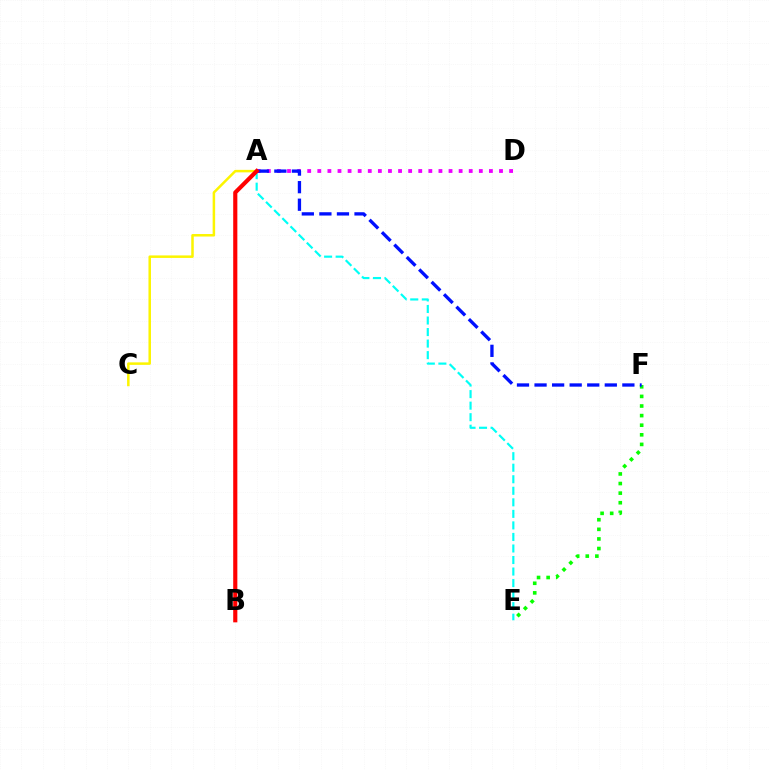{('A', 'E'): [{'color': '#00fff6', 'line_style': 'dashed', 'thickness': 1.57}], ('E', 'F'): [{'color': '#08ff00', 'line_style': 'dotted', 'thickness': 2.61}], ('A', 'D'): [{'color': '#ee00ff', 'line_style': 'dotted', 'thickness': 2.74}], ('A', 'F'): [{'color': '#0010ff', 'line_style': 'dashed', 'thickness': 2.39}], ('A', 'C'): [{'color': '#fcf500', 'line_style': 'solid', 'thickness': 1.81}], ('A', 'B'): [{'color': '#ff0000', 'line_style': 'solid', 'thickness': 2.98}]}